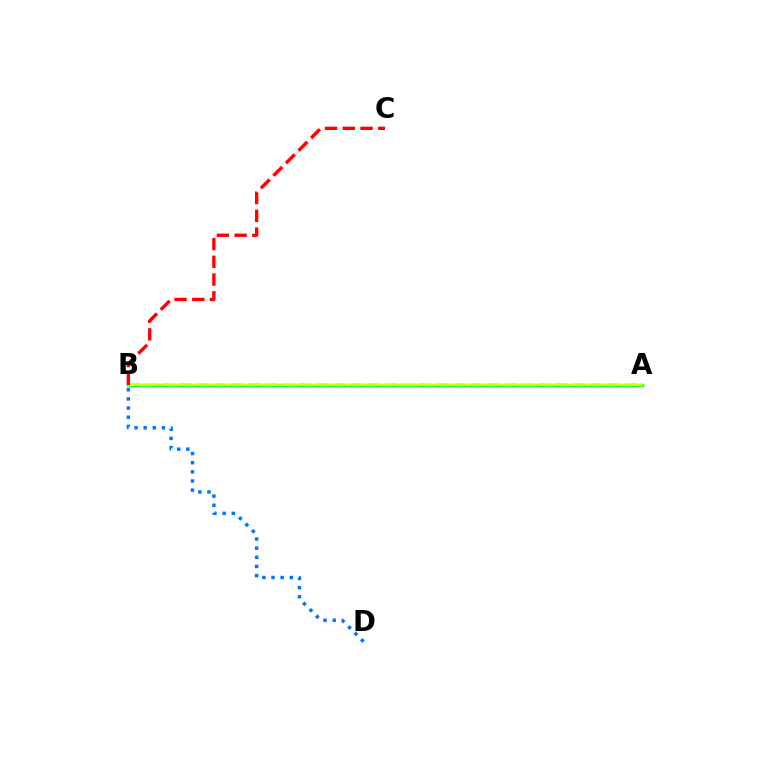{('B', 'D'): [{'color': '#0074ff', 'line_style': 'dotted', 'thickness': 2.48}], ('A', 'B'): [{'color': '#b900ff', 'line_style': 'dashed', 'thickness': 2.32}, {'color': '#00ff5c', 'line_style': 'solid', 'thickness': 2.4}, {'color': '#d1ff00', 'line_style': 'solid', 'thickness': 1.61}], ('B', 'C'): [{'color': '#ff0000', 'line_style': 'dashed', 'thickness': 2.41}]}